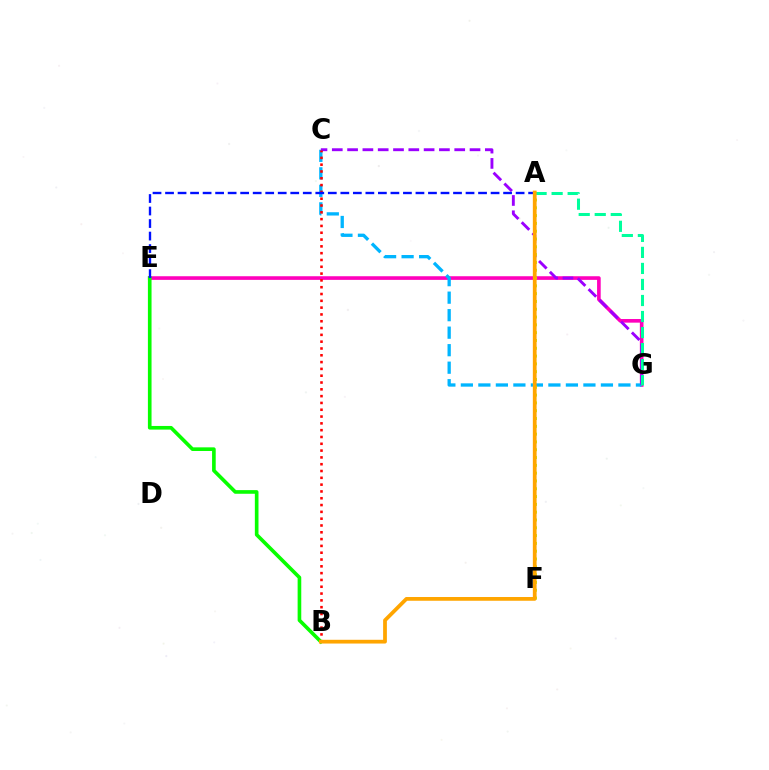{('E', 'G'): [{'color': '#ff00bd', 'line_style': 'solid', 'thickness': 2.62}], ('C', 'G'): [{'color': '#00b5ff', 'line_style': 'dashed', 'thickness': 2.38}, {'color': '#9b00ff', 'line_style': 'dashed', 'thickness': 2.08}], ('A', 'G'): [{'color': '#00ff9d', 'line_style': 'dashed', 'thickness': 2.18}], ('A', 'F'): [{'color': '#b3ff00', 'line_style': 'dotted', 'thickness': 2.12}], ('B', 'C'): [{'color': '#ff0000', 'line_style': 'dotted', 'thickness': 1.85}], ('B', 'E'): [{'color': '#08ff00', 'line_style': 'solid', 'thickness': 2.62}], ('A', 'E'): [{'color': '#0010ff', 'line_style': 'dashed', 'thickness': 1.7}], ('A', 'B'): [{'color': '#ffa500', 'line_style': 'solid', 'thickness': 2.7}]}